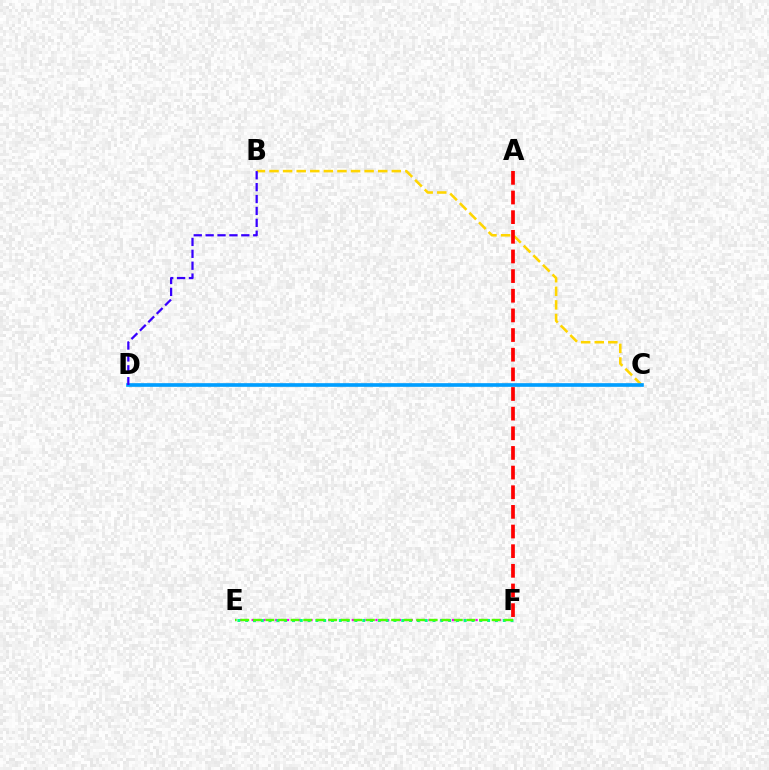{('B', 'C'): [{'color': '#ffd500', 'line_style': 'dashed', 'thickness': 1.85}], ('C', 'D'): [{'color': '#009eff', 'line_style': 'solid', 'thickness': 2.64}], ('B', 'D'): [{'color': '#3700ff', 'line_style': 'dashed', 'thickness': 1.62}], ('E', 'F'): [{'color': '#ff00ed', 'line_style': 'dotted', 'thickness': 1.6}, {'color': '#00ff86', 'line_style': 'dotted', 'thickness': 2.12}, {'color': '#4fff00', 'line_style': 'dashed', 'thickness': 1.71}], ('A', 'F'): [{'color': '#ff0000', 'line_style': 'dashed', 'thickness': 2.67}]}